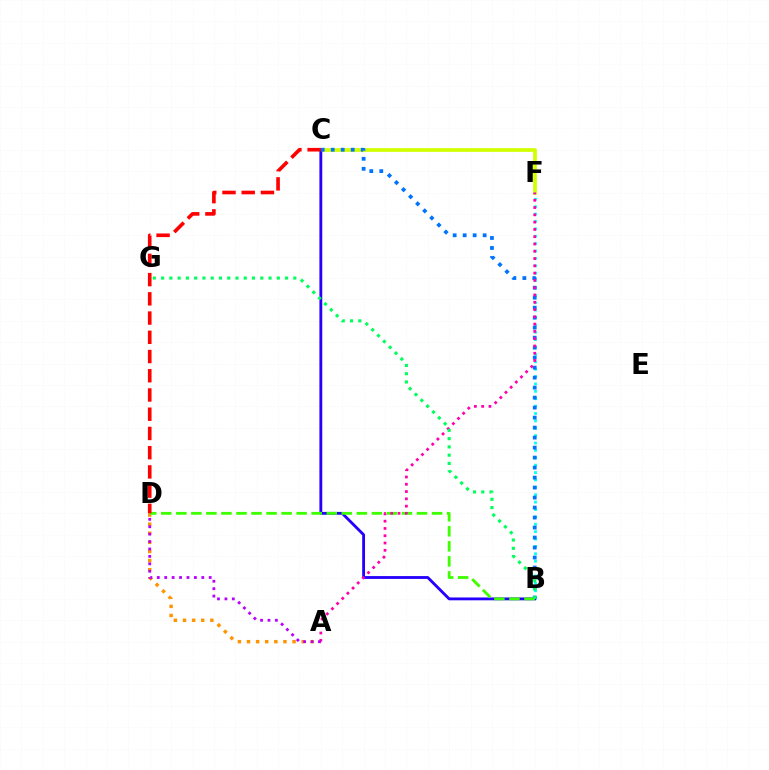{('B', 'F'): [{'color': '#00fff6', 'line_style': 'dotted', 'thickness': 2.01}], ('A', 'D'): [{'color': '#ff9400', 'line_style': 'dotted', 'thickness': 2.47}, {'color': '#b900ff', 'line_style': 'dotted', 'thickness': 2.02}], ('C', 'F'): [{'color': '#d1ff00', 'line_style': 'solid', 'thickness': 2.69}], ('B', 'C'): [{'color': '#2500ff', 'line_style': 'solid', 'thickness': 2.04}, {'color': '#0074ff', 'line_style': 'dotted', 'thickness': 2.72}], ('B', 'D'): [{'color': '#3dff00', 'line_style': 'dashed', 'thickness': 2.04}], ('C', 'D'): [{'color': '#ff0000', 'line_style': 'dashed', 'thickness': 2.61}], ('A', 'F'): [{'color': '#ff00ac', 'line_style': 'dotted', 'thickness': 1.98}], ('B', 'G'): [{'color': '#00ff5c', 'line_style': 'dotted', 'thickness': 2.25}]}